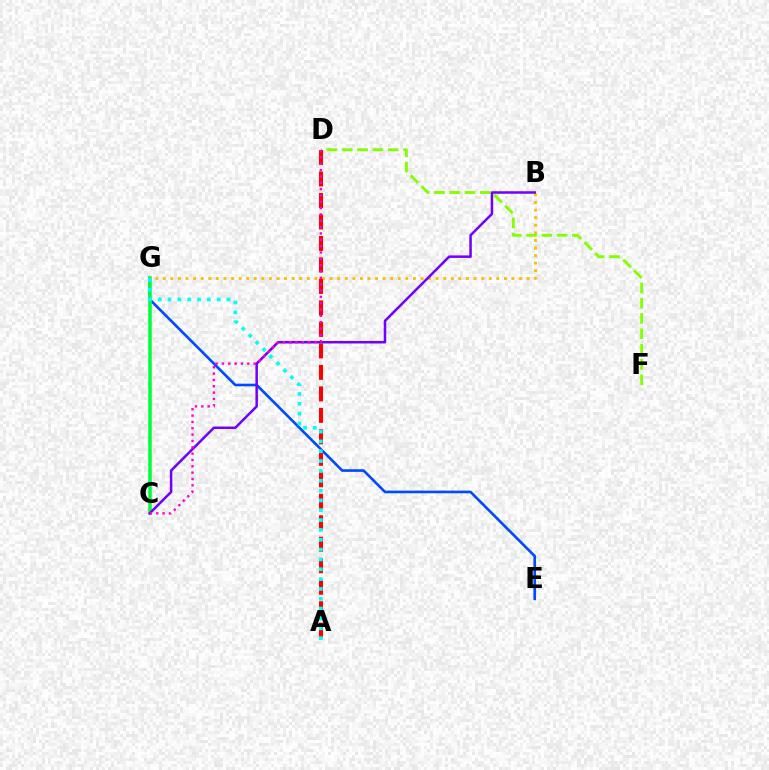{('B', 'G'): [{'color': '#ffbd00', 'line_style': 'dotted', 'thickness': 2.06}], ('E', 'G'): [{'color': '#004bff', 'line_style': 'solid', 'thickness': 1.9}], ('D', 'F'): [{'color': '#84ff00', 'line_style': 'dashed', 'thickness': 2.08}], ('A', 'D'): [{'color': '#ff0000', 'line_style': 'dashed', 'thickness': 2.92}], ('C', 'G'): [{'color': '#00ff39', 'line_style': 'solid', 'thickness': 2.53}], ('B', 'C'): [{'color': '#7200ff', 'line_style': 'solid', 'thickness': 1.82}], ('A', 'G'): [{'color': '#00fff6', 'line_style': 'dotted', 'thickness': 2.67}], ('C', 'D'): [{'color': '#ff00cf', 'line_style': 'dotted', 'thickness': 1.72}]}